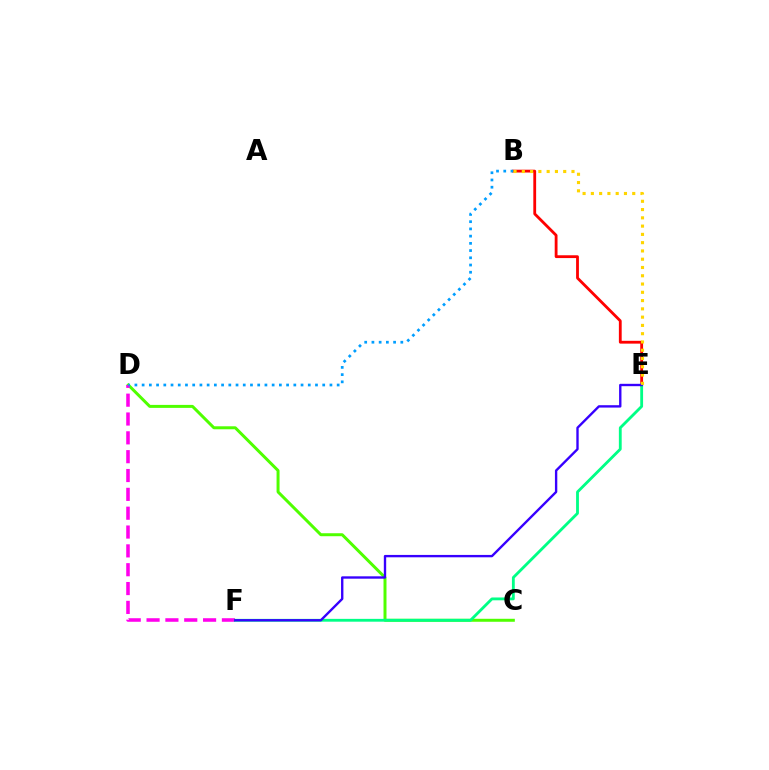{('C', 'D'): [{'color': '#4fff00', 'line_style': 'solid', 'thickness': 2.15}], ('D', 'F'): [{'color': '#ff00ed', 'line_style': 'dashed', 'thickness': 2.56}], ('B', 'E'): [{'color': '#ff0000', 'line_style': 'solid', 'thickness': 2.03}, {'color': '#ffd500', 'line_style': 'dotted', 'thickness': 2.25}], ('B', 'D'): [{'color': '#009eff', 'line_style': 'dotted', 'thickness': 1.96}], ('E', 'F'): [{'color': '#00ff86', 'line_style': 'solid', 'thickness': 2.03}, {'color': '#3700ff', 'line_style': 'solid', 'thickness': 1.71}]}